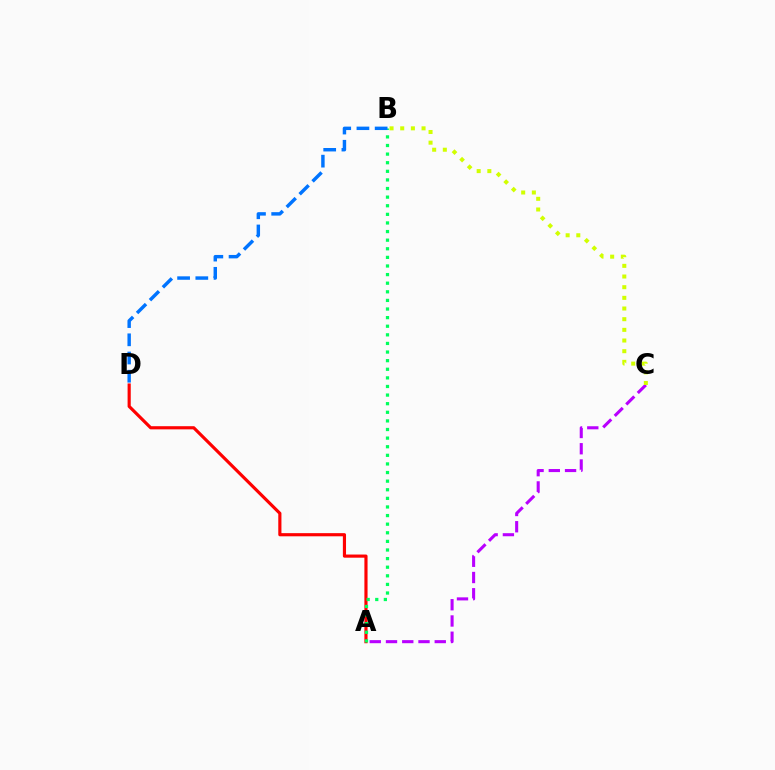{('A', 'C'): [{'color': '#b900ff', 'line_style': 'dashed', 'thickness': 2.21}], ('A', 'D'): [{'color': '#ff0000', 'line_style': 'solid', 'thickness': 2.27}], ('B', 'C'): [{'color': '#d1ff00', 'line_style': 'dotted', 'thickness': 2.9}], ('A', 'B'): [{'color': '#00ff5c', 'line_style': 'dotted', 'thickness': 2.34}], ('B', 'D'): [{'color': '#0074ff', 'line_style': 'dashed', 'thickness': 2.47}]}